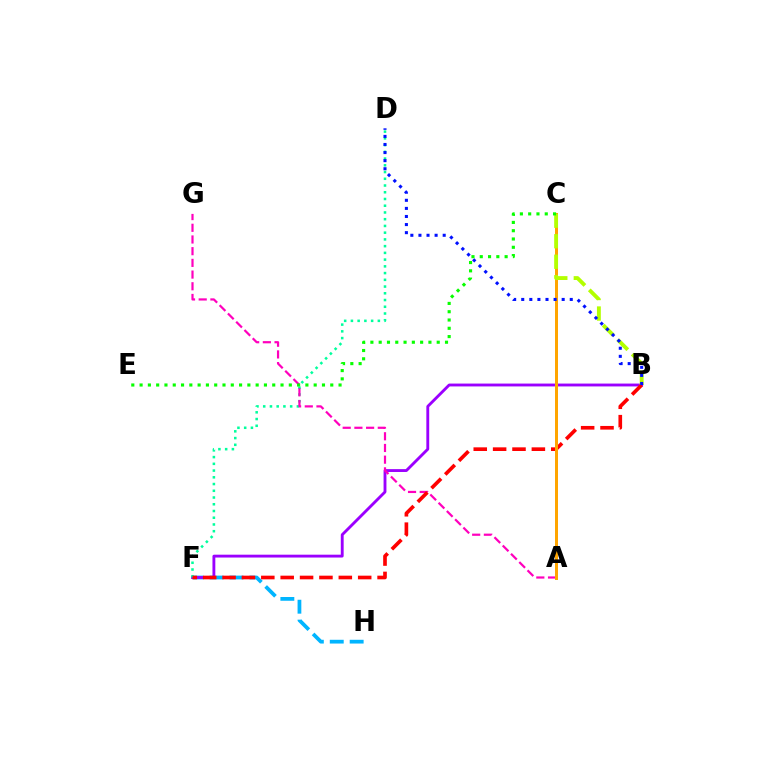{('F', 'H'): [{'color': '#00b5ff', 'line_style': 'dashed', 'thickness': 2.7}], ('B', 'F'): [{'color': '#9b00ff', 'line_style': 'solid', 'thickness': 2.06}, {'color': '#ff0000', 'line_style': 'dashed', 'thickness': 2.63}], ('D', 'F'): [{'color': '#00ff9d', 'line_style': 'dotted', 'thickness': 1.83}], ('A', 'G'): [{'color': '#ff00bd', 'line_style': 'dashed', 'thickness': 1.59}], ('A', 'C'): [{'color': '#ffa500', 'line_style': 'solid', 'thickness': 2.16}], ('B', 'C'): [{'color': '#b3ff00', 'line_style': 'dashed', 'thickness': 2.79}], ('B', 'D'): [{'color': '#0010ff', 'line_style': 'dotted', 'thickness': 2.2}], ('C', 'E'): [{'color': '#08ff00', 'line_style': 'dotted', 'thickness': 2.25}]}